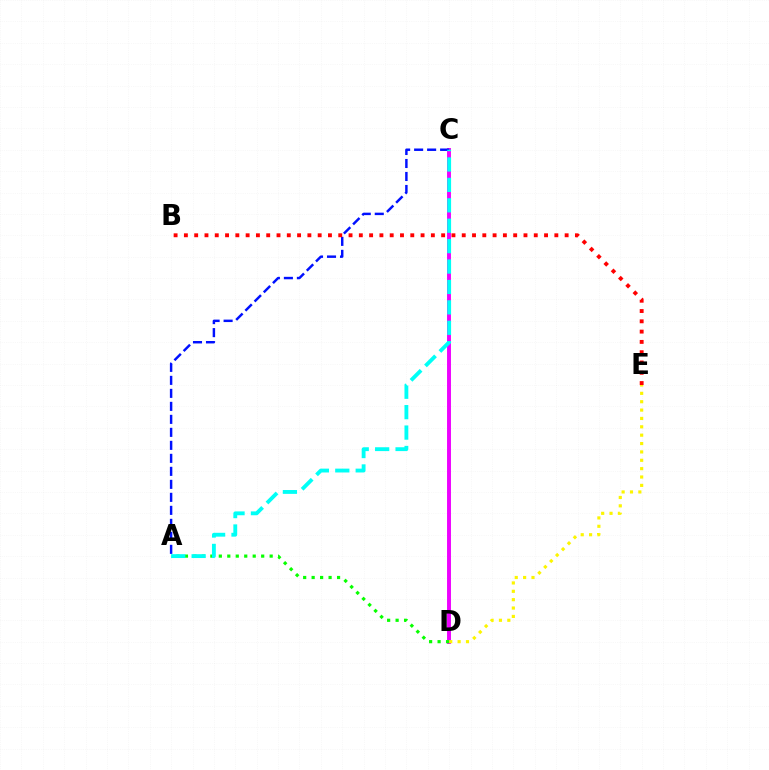{('C', 'D'): [{'color': '#ee00ff', 'line_style': 'solid', 'thickness': 2.82}], ('A', 'D'): [{'color': '#08ff00', 'line_style': 'dotted', 'thickness': 2.3}], ('A', 'C'): [{'color': '#0010ff', 'line_style': 'dashed', 'thickness': 1.77}, {'color': '#00fff6', 'line_style': 'dashed', 'thickness': 2.77}], ('D', 'E'): [{'color': '#fcf500', 'line_style': 'dotted', 'thickness': 2.27}], ('B', 'E'): [{'color': '#ff0000', 'line_style': 'dotted', 'thickness': 2.8}]}